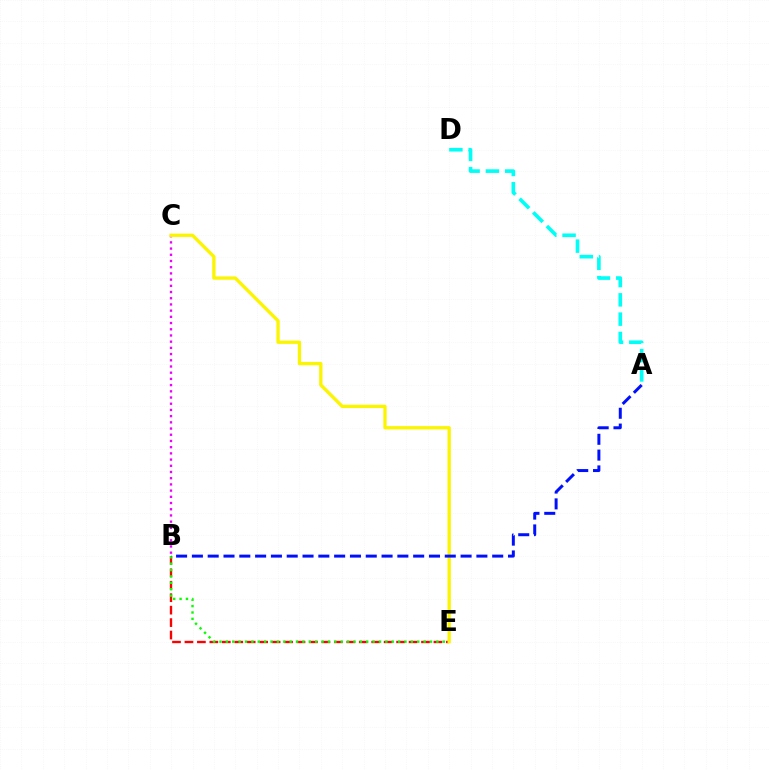{('B', 'C'): [{'color': '#ee00ff', 'line_style': 'dotted', 'thickness': 1.69}], ('B', 'E'): [{'color': '#ff0000', 'line_style': 'dashed', 'thickness': 1.69}, {'color': '#08ff00', 'line_style': 'dotted', 'thickness': 1.73}], ('A', 'D'): [{'color': '#00fff6', 'line_style': 'dashed', 'thickness': 2.62}], ('C', 'E'): [{'color': '#fcf500', 'line_style': 'solid', 'thickness': 2.38}], ('A', 'B'): [{'color': '#0010ff', 'line_style': 'dashed', 'thickness': 2.15}]}